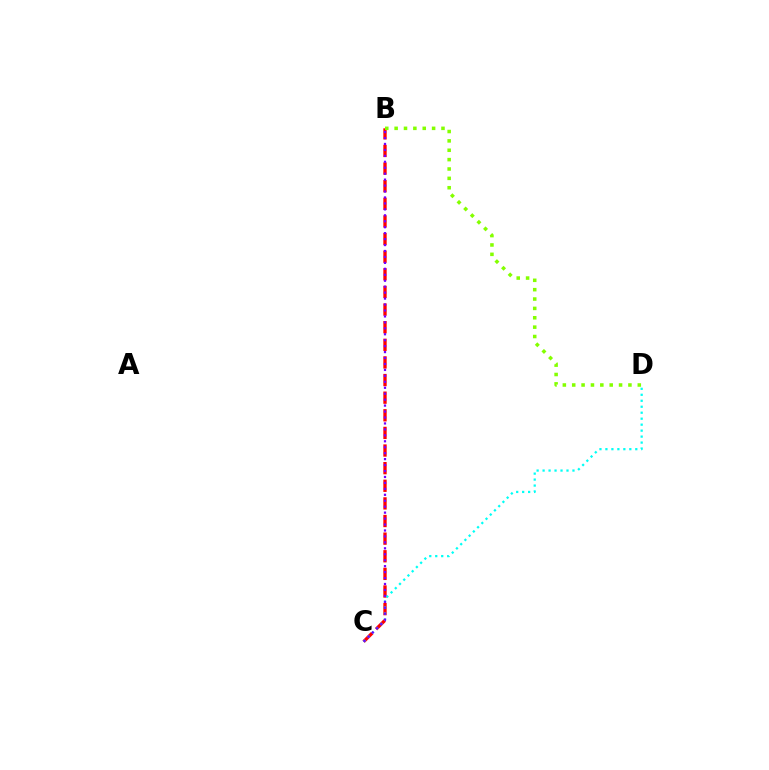{('B', 'C'): [{'color': '#ff0000', 'line_style': 'dashed', 'thickness': 2.39}, {'color': '#7200ff', 'line_style': 'dotted', 'thickness': 1.62}], ('B', 'D'): [{'color': '#84ff00', 'line_style': 'dotted', 'thickness': 2.55}], ('C', 'D'): [{'color': '#00fff6', 'line_style': 'dotted', 'thickness': 1.62}]}